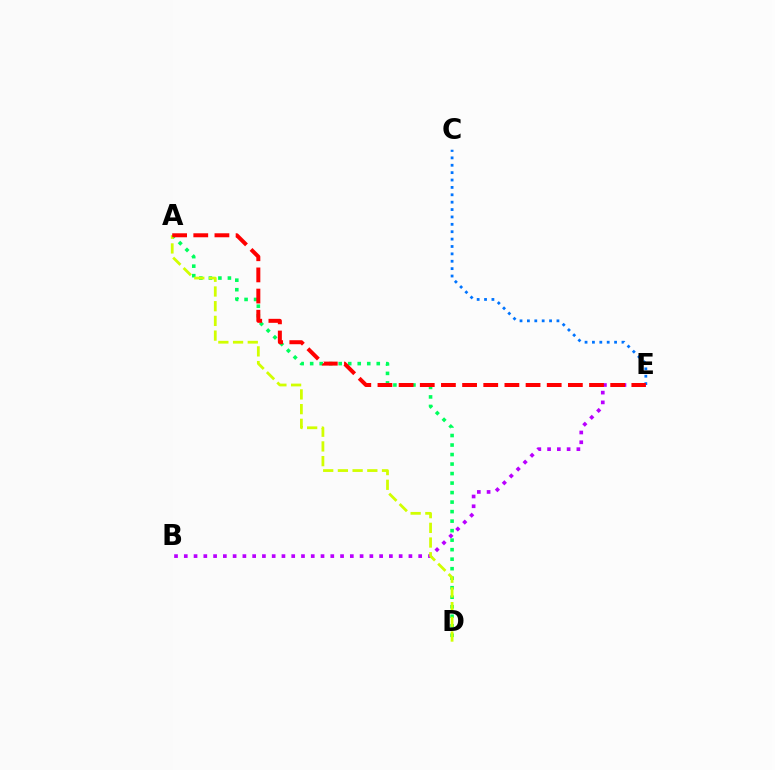{('A', 'D'): [{'color': '#00ff5c', 'line_style': 'dotted', 'thickness': 2.58}, {'color': '#d1ff00', 'line_style': 'dashed', 'thickness': 2.0}], ('C', 'E'): [{'color': '#0074ff', 'line_style': 'dotted', 'thickness': 2.01}], ('B', 'E'): [{'color': '#b900ff', 'line_style': 'dotted', 'thickness': 2.65}], ('A', 'E'): [{'color': '#ff0000', 'line_style': 'dashed', 'thickness': 2.87}]}